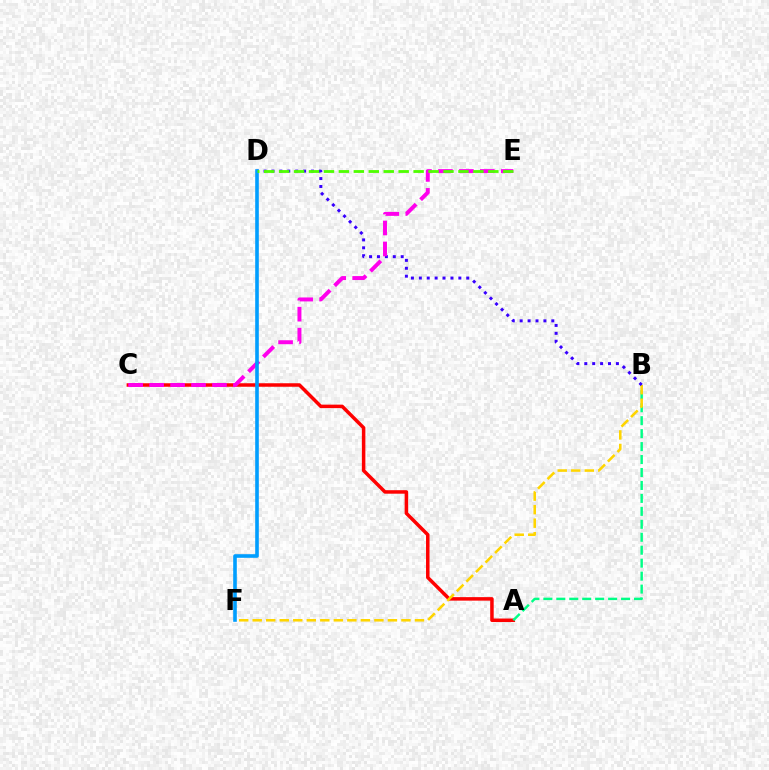{('A', 'C'): [{'color': '#ff0000', 'line_style': 'solid', 'thickness': 2.52}], ('A', 'B'): [{'color': '#00ff86', 'line_style': 'dashed', 'thickness': 1.76}], ('B', 'F'): [{'color': '#ffd500', 'line_style': 'dashed', 'thickness': 1.84}], ('B', 'D'): [{'color': '#3700ff', 'line_style': 'dotted', 'thickness': 2.15}], ('C', 'E'): [{'color': '#ff00ed', 'line_style': 'dashed', 'thickness': 2.85}], ('D', 'F'): [{'color': '#009eff', 'line_style': 'solid', 'thickness': 2.6}], ('D', 'E'): [{'color': '#4fff00', 'line_style': 'dashed', 'thickness': 2.03}]}